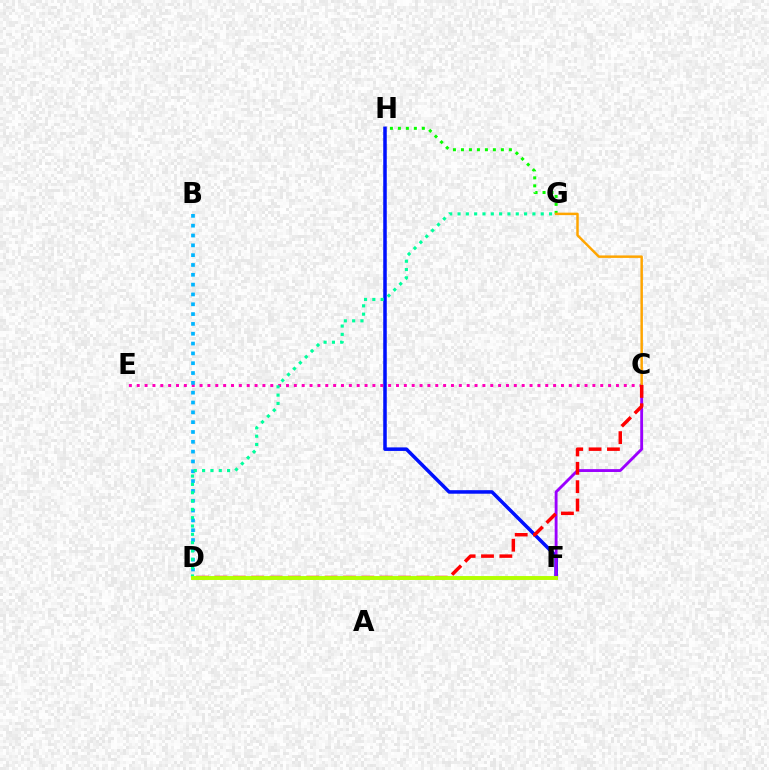{('F', 'H'): [{'color': '#0010ff', 'line_style': 'solid', 'thickness': 2.55}], ('C', 'E'): [{'color': '#ff00bd', 'line_style': 'dotted', 'thickness': 2.13}], ('B', 'D'): [{'color': '#00b5ff', 'line_style': 'dotted', 'thickness': 2.67}], ('C', 'F'): [{'color': '#9b00ff', 'line_style': 'solid', 'thickness': 2.06}], ('G', 'H'): [{'color': '#08ff00', 'line_style': 'dotted', 'thickness': 2.17}], ('D', 'G'): [{'color': '#00ff9d', 'line_style': 'dotted', 'thickness': 2.26}], ('C', 'G'): [{'color': '#ffa500', 'line_style': 'solid', 'thickness': 1.79}], ('C', 'D'): [{'color': '#ff0000', 'line_style': 'dashed', 'thickness': 2.49}], ('D', 'F'): [{'color': '#b3ff00', 'line_style': 'solid', 'thickness': 2.82}]}